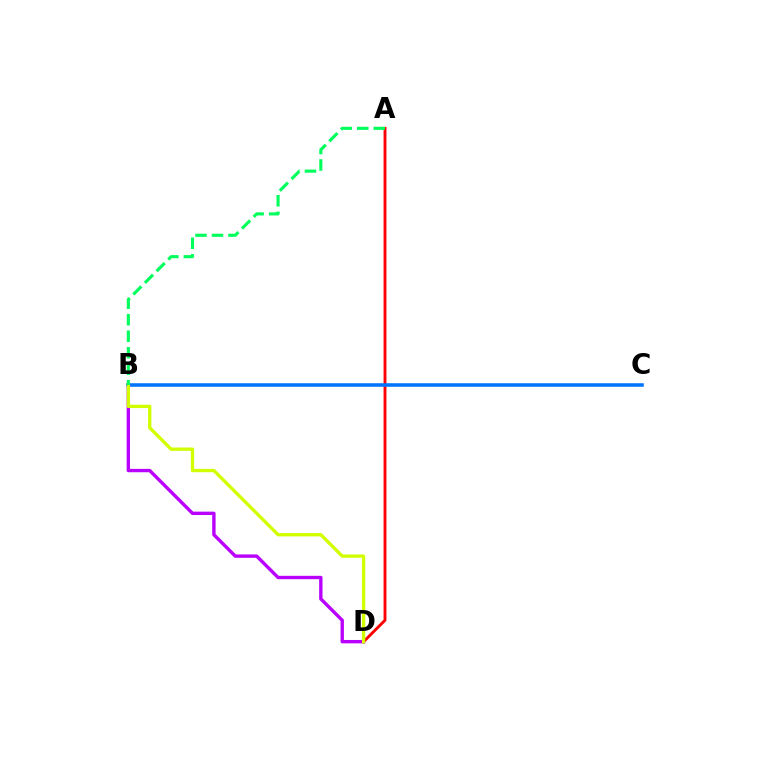{('B', 'D'): [{'color': '#b900ff', 'line_style': 'solid', 'thickness': 2.43}, {'color': '#d1ff00', 'line_style': 'solid', 'thickness': 2.4}], ('A', 'D'): [{'color': '#ff0000', 'line_style': 'solid', 'thickness': 2.07}], ('B', 'C'): [{'color': '#0074ff', 'line_style': 'solid', 'thickness': 2.56}], ('A', 'B'): [{'color': '#00ff5c', 'line_style': 'dashed', 'thickness': 2.24}]}